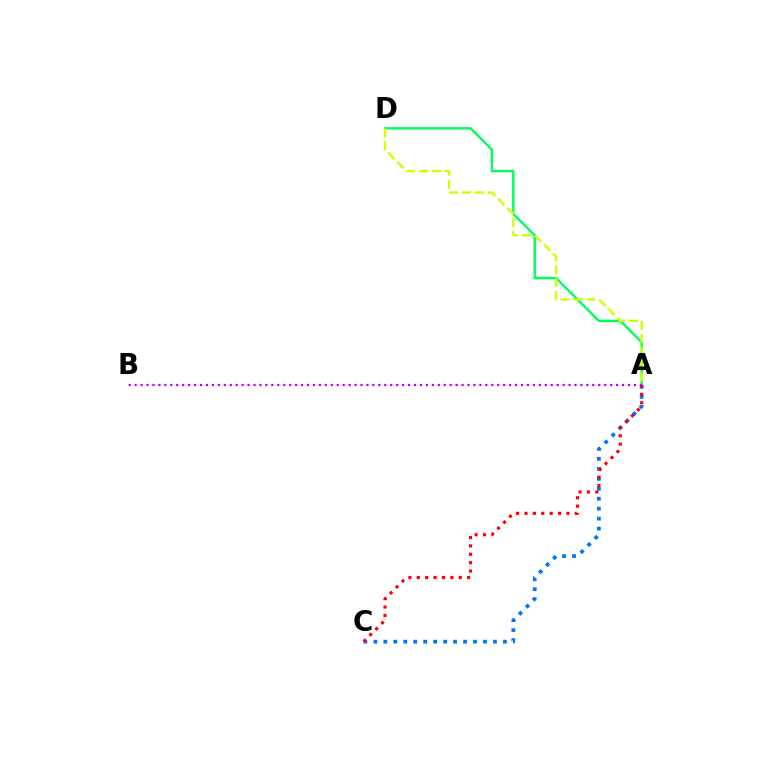{('A', 'D'): [{'color': '#00ff5c', 'line_style': 'solid', 'thickness': 1.74}, {'color': '#d1ff00', 'line_style': 'dashed', 'thickness': 1.75}], ('A', 'C'): [{'color': '#0074ff', 'line_style': 'dotted', 'thickness': 2.71}, {'color': '#ff0000', 'line_style': 'dotted', 'thickness': 2.28}], ('A', 'B'): [{'color': '#b900ff', 'line_style': 'dotted', 'thickness': 1.61}]}